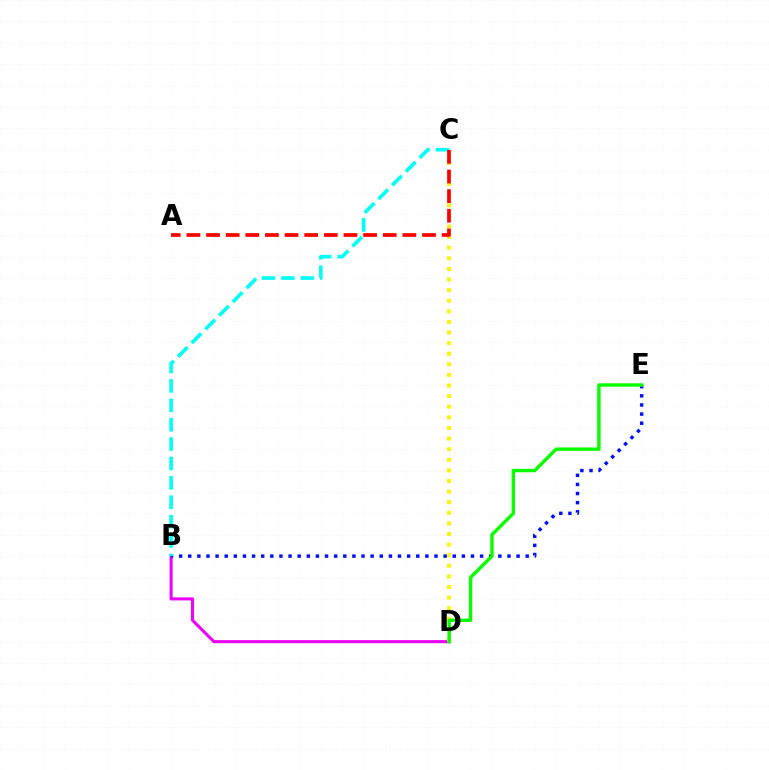{('B', 'D'): [{'color': '#ee00ff', 'line_style': 'solid', 'thickness': 2.2}], ('B', 'E'): [{'color': '#0010ff', 'line_style': 'dotted', 'thickness': 2.48}], ('C', 'D'): [{'color': '#fcf500', 'line_style': 'dotted', 'thickness': 2.88}], ('D', 'E'): [{'color': '#08ff00', 'line_style': 'solid', 'thickness': 2.45}], ('B', 'C'): [{'color': '#00fff6', 'line_style': 'dashed', 'thickness': 2.63}], ('A', 'C'): [{'color': '#ff0000', 'line_style': 'dashed', 'thickness': 2.67}]}